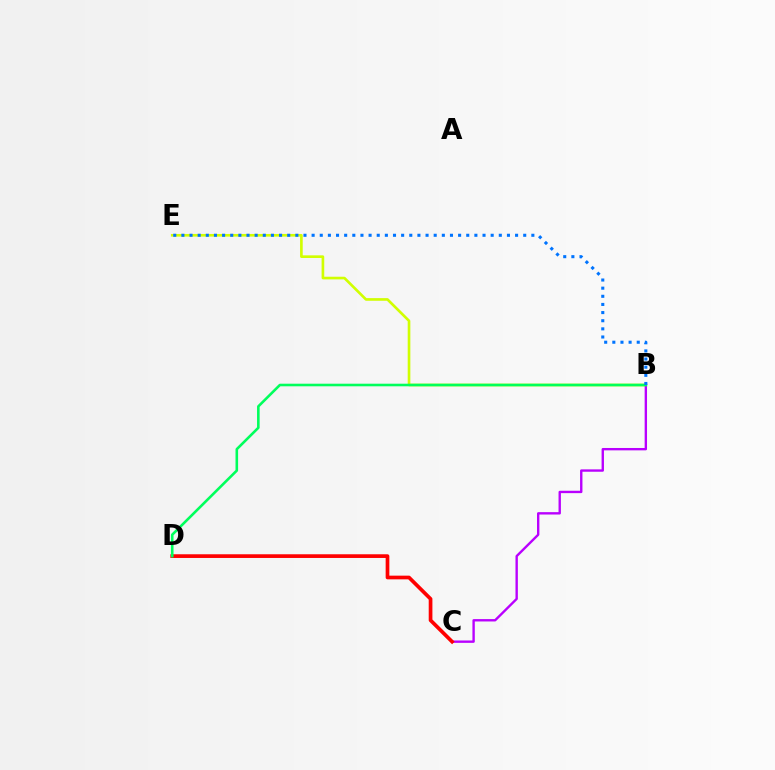{('B', 'E'): [{'color': '#d1ff00', 'line_style': 'solid', 'thickness': 1.91}, {'color': '#0074ff', 'line_style': 'dotted', 'thickness': 2.21}], ('B', 'C'): [{'color': '#b900ff', 'line_style': 'solid', 'thickness': 1.71}], ('C', 'D'): [{'color': '#ff0000', 'line_style': 'solid', 'thickness': 2.66}], ('B', 'D'): [{'color': '#00ff5c', 'line_style': 'solid', 'thickness': 1.87}]}